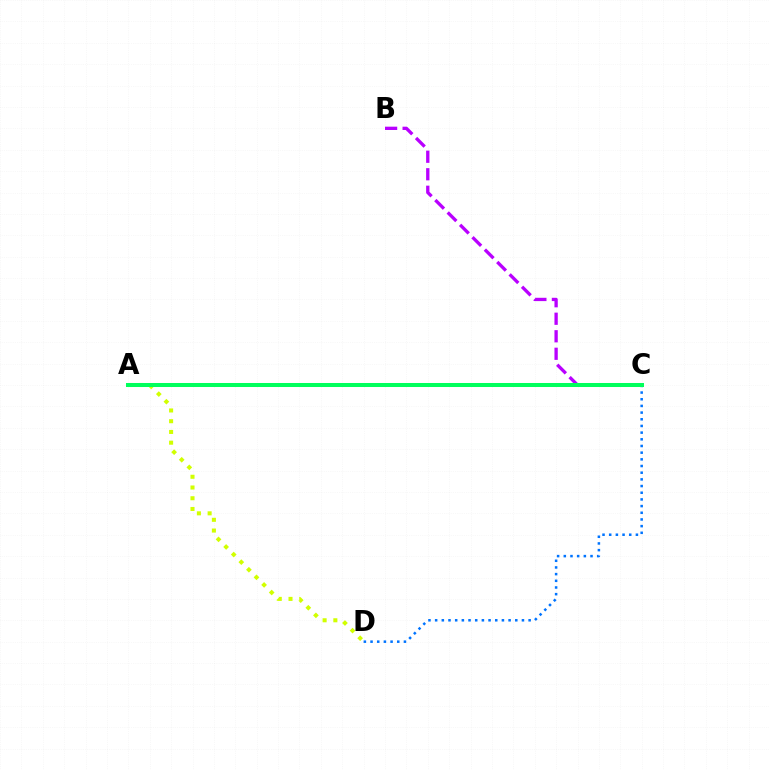{('B', 'C'): [{'color': '#b900ff', 'line_style': 'dashed', 'thickness': 2.38}], ('A', 'C'): [{'color': '#ff0000', 'line_style': 'solid', 'thickness': 2.69}, {'color': '#00ff5c', 'line_style': 'solid', 'thickness': 2.89}], ('A', 'D'): [{'color': '#d1ff00', 'line_style': 'dotted', 'thickness': 2.92}], ('C', 'D'): [{'color': '#0074ff', 'line_style': 'dotted', 'thickness': 1.81}]}